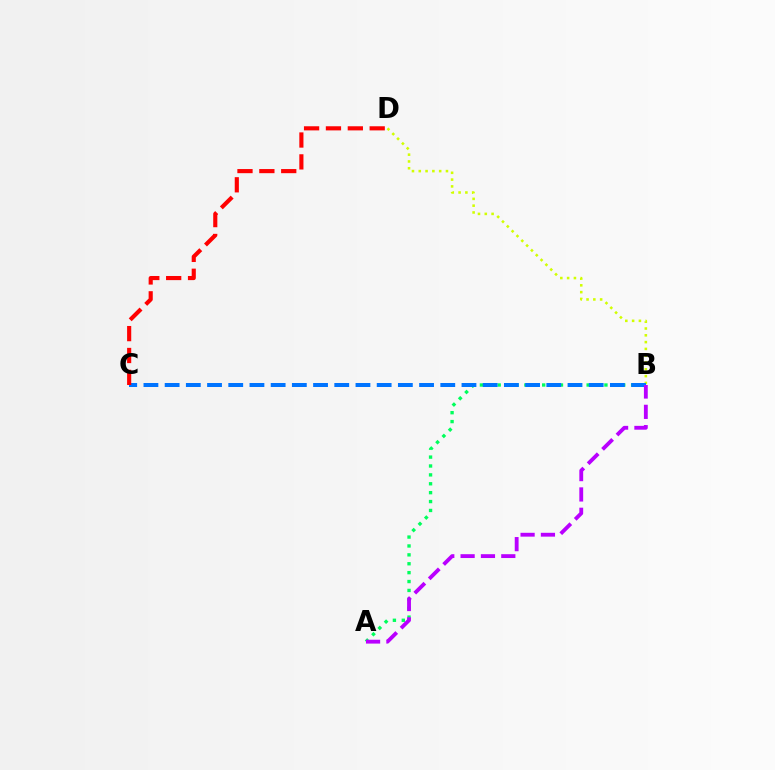{('B', 'D'): [{'color': '#d1ff00', 'line_style': 'dotted', 'thickness': 1.85}], ('A', 'B'): [{'color': '#00ff5c', 'line_style': 'dotted', 'thickness': 2.42}, {'color': '#b900ff', 'line_style': 'dashed', 'thickness': 2.76}], ('B', 'C'): [{'color': '#0074ff', 'line_style': 'dashed', 'thickness': 2.88}], ('C', 'D'): [{'color': '#ff0000', 'line_style': 'dashed', 'thickness': 2.97}]}